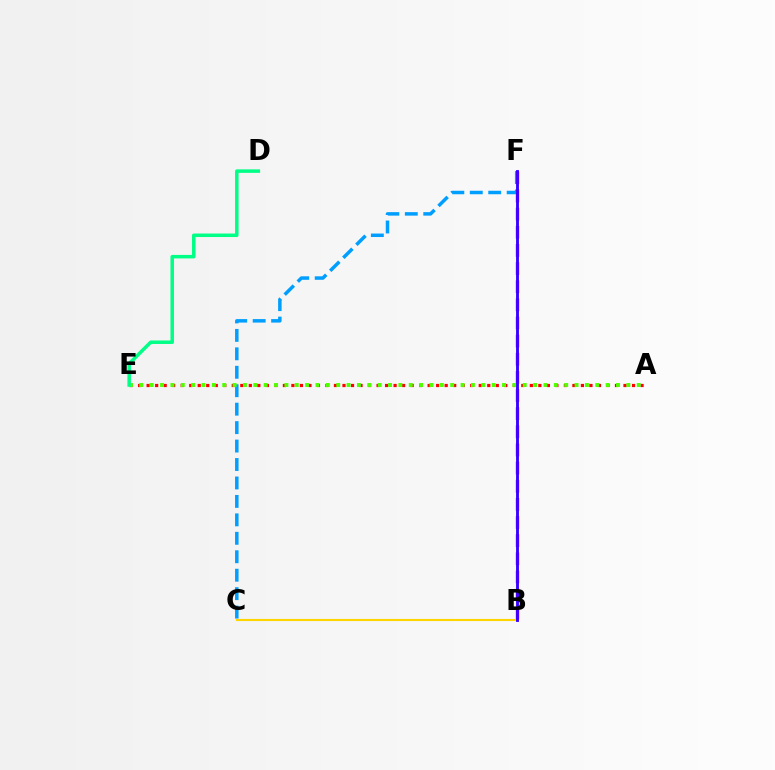{('C', 'F'): [{'color': '#009eff', 'line_style': 'dashed', 'thickness': 2.51}], ('B', 'F'): [{'color': '#ff00ed', 'line_style': 'dashed', 'thickness': 2.46}, {'color': '#3700ff', 'line_style': 'solid', 'thickness': 2.06}], ('B', 'C'): [{'color': '#ffd500', 'line_style': 'solid', 'thickness': 1.51}], ('A', 'E'): [{'color': '#ff0000', 'line_style': 'dotted', 'thickness': 2.31}, {'color': '#4fff00', 'line_style': 'dotted', 'thickness': 2.82}], ('D', 'E'): [{'color': '#00ff86', 'line_style': 'solid', 'thickness': 2.52}]}